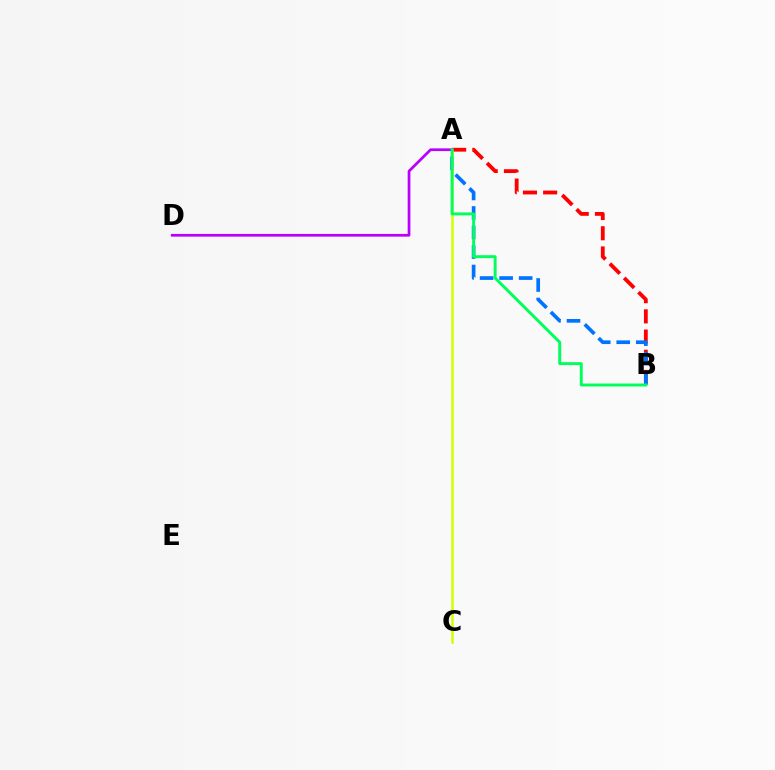{('A', 'B'): [{'color': '#ff0000', 'line_style': 'dashed', 'thickness': 2.74}, {'color': '#0074ff', 'line_style': 'dashed', 'thickness': 2.65}, {'color': '#00ff5c', 'line_style': 'solid', 'thickness': 2.11}], ('A', 'C'): [{'color': '#d1ff00', 'line_style': 'solid', 'thickness': 1.8}], ('A', 'D'): [{'color': '#b900ff', 'line_style': 'solid', 'thickness': 1.96}]}